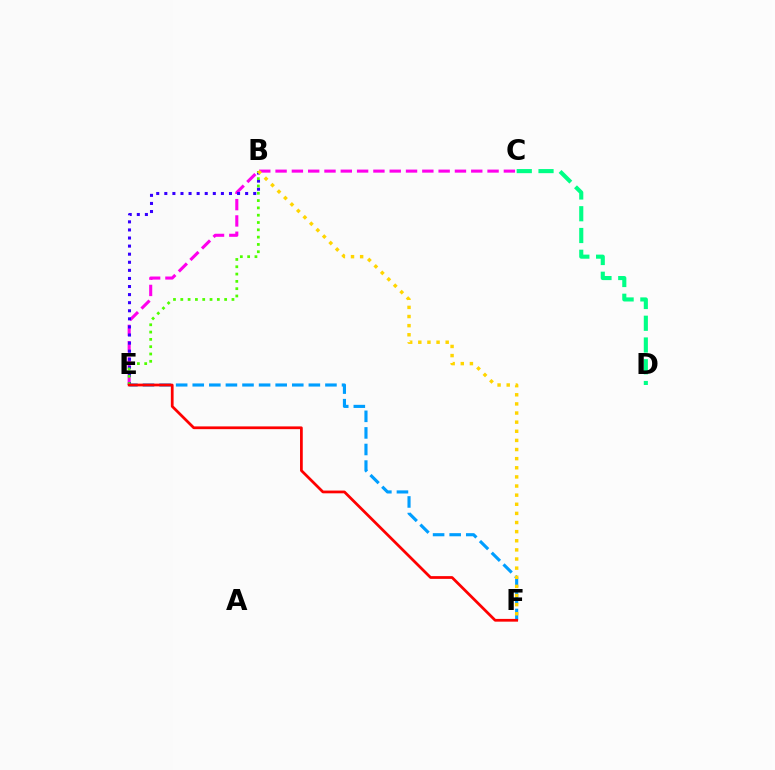{('C', 'E'): [{'color': '#ff00ed', 'line_style': 'dashed', 'thickness': 2.22}], ('E', 'F'): [{'color': '#009eff', 'line_style': 'dashed', 'thickness': 2.25}, {'color': '#ff0000', 'line_style': 'solid', 'thickness': 1.98}], ('B', 'E'): [{'color': '#3700ff', 'line_style': 'dotted', 'thickness': 2.2}, {'color': '#4fff00', 'line_style': 'dotted', 'thickness': 1.99}], ('C', 'D'): [{'color': '#00ff86', 'line_style': 'dashed', 'thickness': 2.96}], ('B', 'F'): [{'color': '#ffd500', 'line_style': 'dotted', 'thickness': 2.48}]}